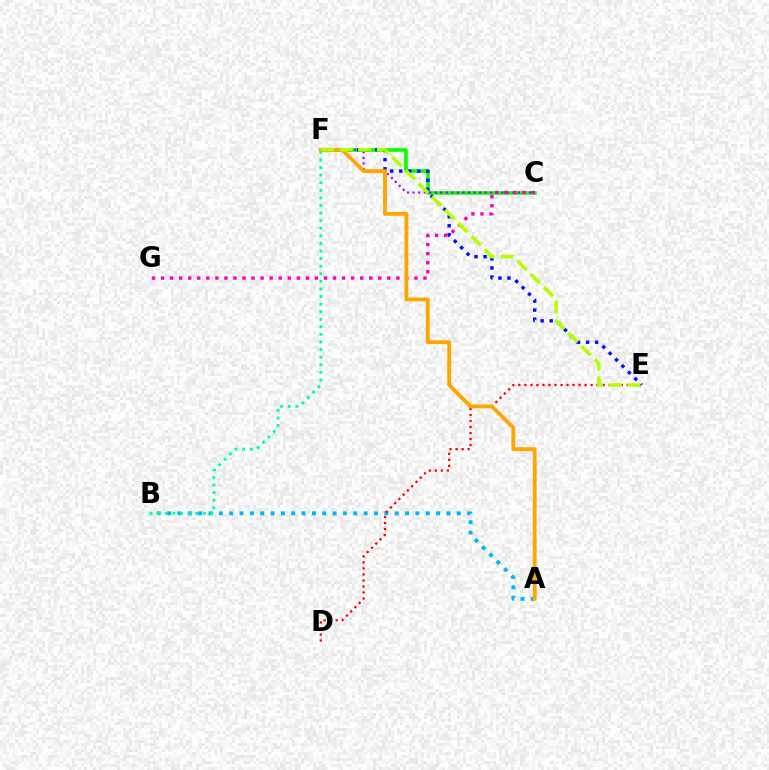{('C', 'F'): [{'color': '#08ff00', 'line_style': 'solid', 'thickness': 2.6}, {'color': '#9b00ff', 'line_style': 'dotted', 'thickness': 1.51}], ('A', 'B'): [{'color': '#00b5ff', 'line_style': 'dotted', 'thickness': 2.81}], ('E', 'F'): [{'color': '#0010ff', 'line_style': 'dotted', 'thickness': 2.46}, {'color': '#b3ff00', 'line_style': 'dashed', 'thickness': 2.53}], ('D', 'E'): [{'color': '#ff0000', 'line_style': 'dotted', 'thickness': 1.64}], ('C', 'G'): [{'color': '#ff00bd', 'line_style': 'dotted', 'thickness': 2.46}], ('B', 'F'): [{'color': '#00ff9d', 'line_style': 'dotted', 'thickness': 2.06}], ('A', 'F'): [{'color': '#ffa500', 'line_style': 'solid', 'thickness': 2.75}]}